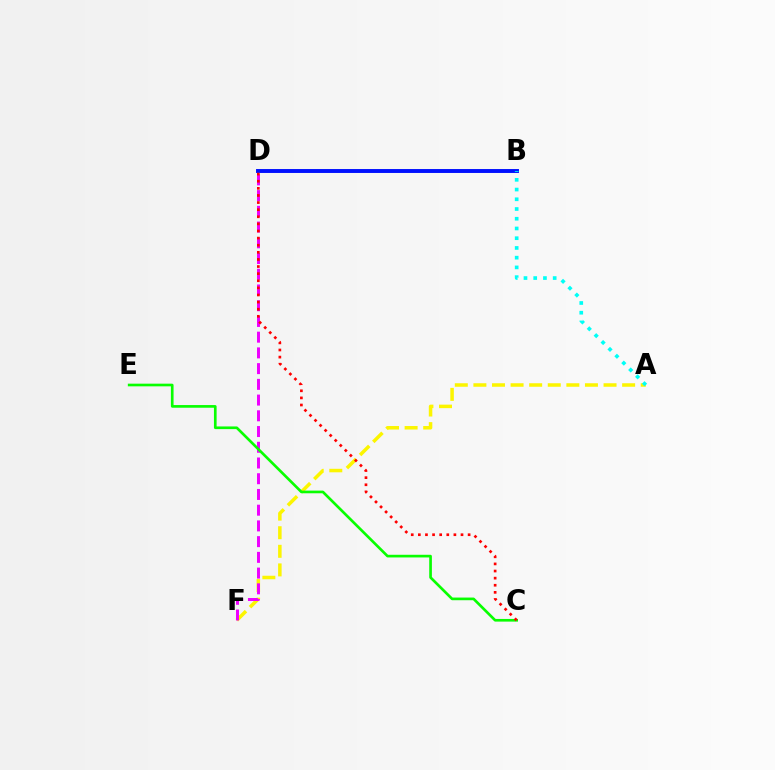{('A', 'F'): [{'color': '#fcf500', 'line_style': 'dashed', 'thickness': 2.53}], ('D', 'F'): [{'color': '#ee00ff', 'line_style': 'dashed', 'thickness': 2.14}], ('B', 'D'): [{'color': '#0010ff', 'line_style': 'solid', 'thickness': 2.82}], ('A', 'B'): [{'color': '#00fff6', 'line_style': 'dotted', 'thickness': 2.64}], ('C', 'E'): [{'color': '#08ff00', 'line_style': 'solid', 'thickness': 1.92}], ('C', 'D'): [{'color': '#ff0000', 'line_style': 'dotted', 'thickness': 1.93}]}